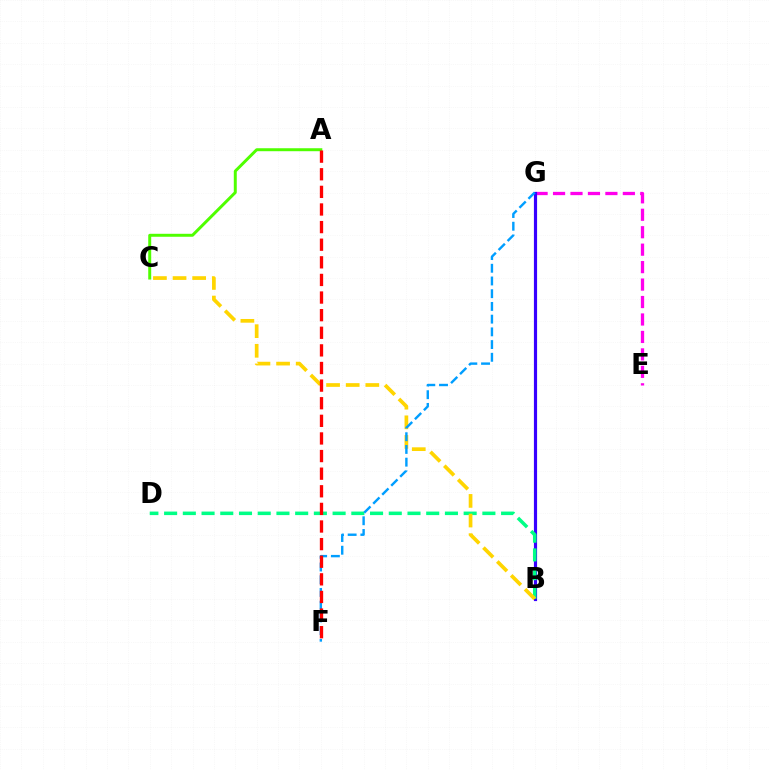{('E', 'G'): [{'color': '#ff00ed', 'line_style': 'dashed', 'thickness': 2.37}], ('B', 'G'): [{'color': '#3700ff', 'line_style': 'solid', 'thickness': 2.28}], ('B', 'D'): [{'color': '#00ff86', 'line_style': 'dashed', 'thickness': 2.54}], ('B', 'C'): [{'color': '#ffd500', 'line_style': 'dashed', 'thickness': 2.67}], ('F', 'G'): [{'color': '#009eff', 'line_style': 'dashed', 'thickness': 1.73}], ('A', 'C'): [{'color': '#4fff00', 'line_style': 'solid', 'thickness': 2.14}], ('A', 'F'): [{'color': '#ff0000', 'line_style': 'dashed', 'thickness': 2.39}]}